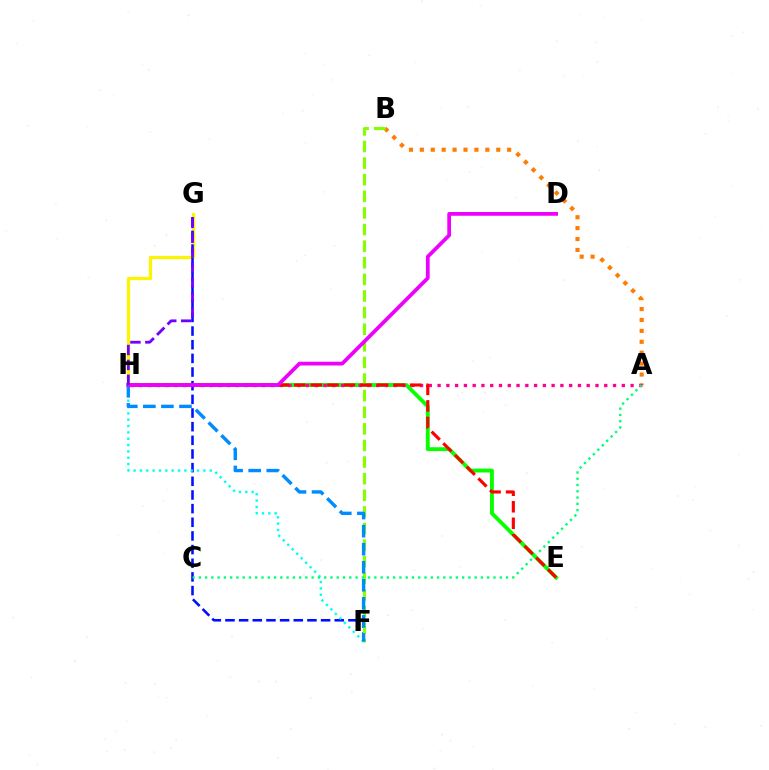{('G', 'H'): [{'color': '#fcf500', 'line_style': 'solid', 'thickness': 2.32}, {'color': '#7200ff', 'line_style': 'dashed', 'thickness': 2.02}], ('A', 'B'): [{'color': '#ff7c00', 'line_style': 'dotted', 'thickness': 2.97}], ('E', 'H'): [{'color': '#08ff00', 'line_style': 'solid', 'thickness': 2.78}, {'color': '#ff0000', 'line_style': 'dashed', 'thickness': 2.25}], ('F', 'G'): [{'color': '#0010ff', 'line_style': 'dashed', 'thickness': 1.86}], ('A', 'H'): [{'color': '#ff0094', 'line_style': 'dotted', 'thickness': 2.38}], ('B', 'F'): [{'color': '#84ff00', 'line_style': 'dashed', 'thickness': 2.26}], ('F', 'H'): [{'color': '#00fff6', 'line_style': 'dotted', 'thickness': 1.72}, {'color': '#008cff', 'line_style': 'dashed', 'thickness': 2.45}], ('A', 'C'): [{'color': '#00ff74', 'line_style': 'dotted', 'thickness': 1.7}], ('D', 'H'): [{'color': '#ee00ff', 'line_style': 'solid', 'thickness': 2.7}]}